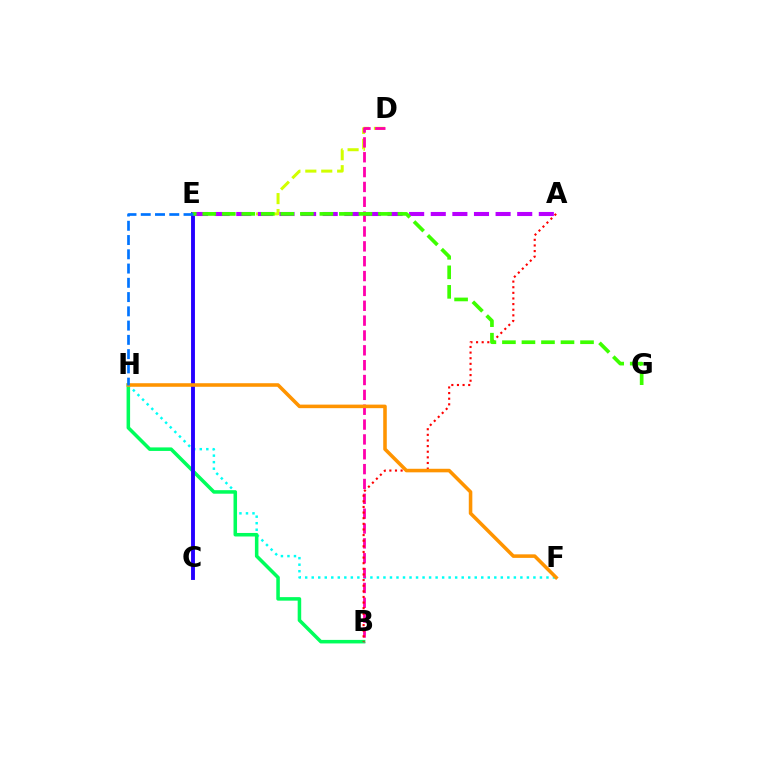{('F', 'H'): [{'color': '#00fff6', 'line_style': 'dotted', 'thickness': 1.77}, {'color': '#ff9400', 'line_style': 'solid', 'thickness': 2.56}], ('B', 'H'): [{'color': '#00ff5c', 'line_style': 'solid', 'thickness': 2.54}], ('C', 'E'): [{'color': '#2500ff', 'line_style': 'solid', 'thickness': 2.8}], ('D', 'E'): [{'color': '#d1ff00', 'line_style': 'dashed', 'thickness': 2.16}], ('B', 'D'): [{'color': '#ff00ac', 'line_style': 'dashed', 'thickness': 2.02}], ('A', 'B'): [{'color': '#ff0000', 'line_style': 'dotted', 'thickness': 1.53}], ('A', 'E'): [{'color': '#b900ff', 'line_style': 'dashed', 'thickness': 2.94}], ('E', 'G'): [{'color': '#3dff00', 'line_style': 'dashed', 'thickness': 2.65}], ('E', 'H'): [{'color': '#0074ff', 'line_style': 'dashed', 'thickness': 1.94}]}